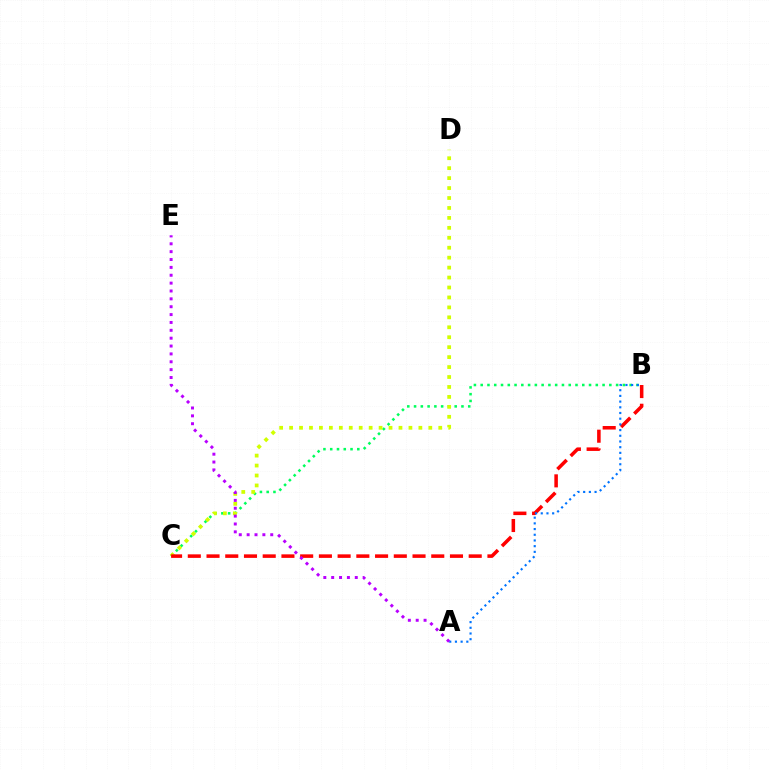{('B', 'C'): [{'color': '#00ff5c', 'line_style': 'dotted', 'thickness': 1.84}, {'color': '#ff0000', 'line_style': 'dashed', 'thickness': 2.54}], ('C', 'D'): [{'color': '#d1ff00', 'line_style': 'dotted', 'thickness': 2.7}], ('A', 'B'): [{'color': '#0074ff', 'line_style': 'dotted', 'thickness': 1.55}], ('A', 'E'): [{'color': '#b900ff', 'line_style': 'dotted', 'thickness': 2.14}]}